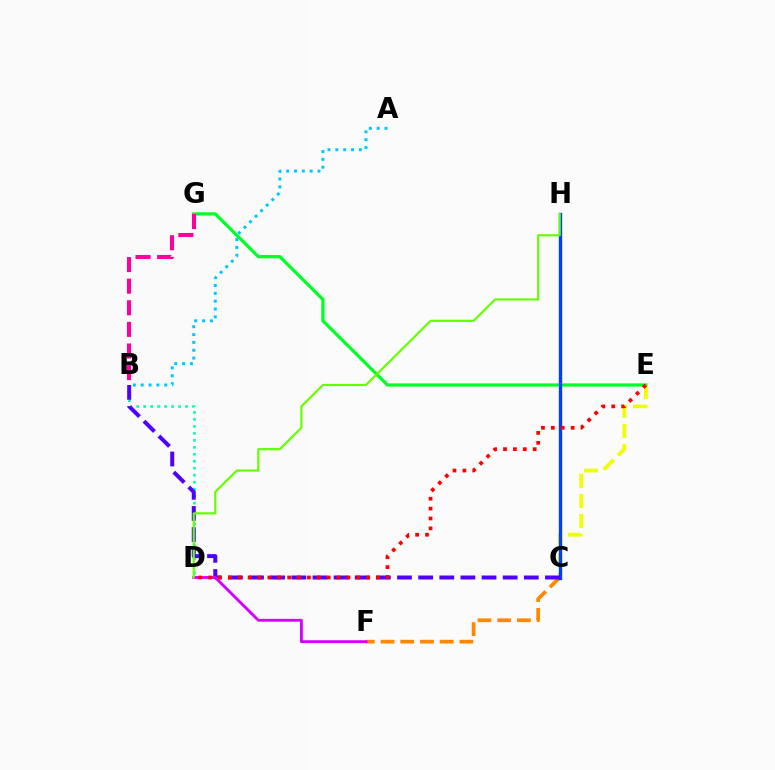{('B', 'D'): [{'color': '#00ffaf', 'line_style': 'dotted', 'thickness': 1.89}], ('C', 'F'): [{'color': '#ff8800', 'line_style': 'dashed', 'thickness': 2.68}], ('E', 'G'): [{'color': '#00ff27', 'line_style': 'solid', 'thickness': 2.34}], ('C', 'E'): [{'color': '#eeff00', 'line_style': 'dashed', 'thickness': 2.73}], ('C', 'H'): [{'color': '#003fff', 'line_style': 'solid', 'thickness': 2.42}], ('B', 'G'): [{'color': '#ff00a0', 'line_style': 'dashed', 'thickness': 2.94}], ('B', 'C'): [{'color': '#4f00ff', 'line_style': 'dashed', 'thickness': 2.87}], ('D', 'F'): [{'color': '#d600ff', 'line_style': 'solid', 'thickness': 2.06}], ('D', 'H'): [{'color': '#66ff00', 'line_style': 'solid', 'thickness': 1.57}], ('D', 'E'): [{'color': '#ff0000', 'line_style': 'dotted', 'thickness': 2.69}], ('A', 'B'): [{'color': '#00c7ff', 'line_style': 'dotted', 'thickness': 2.13}]}